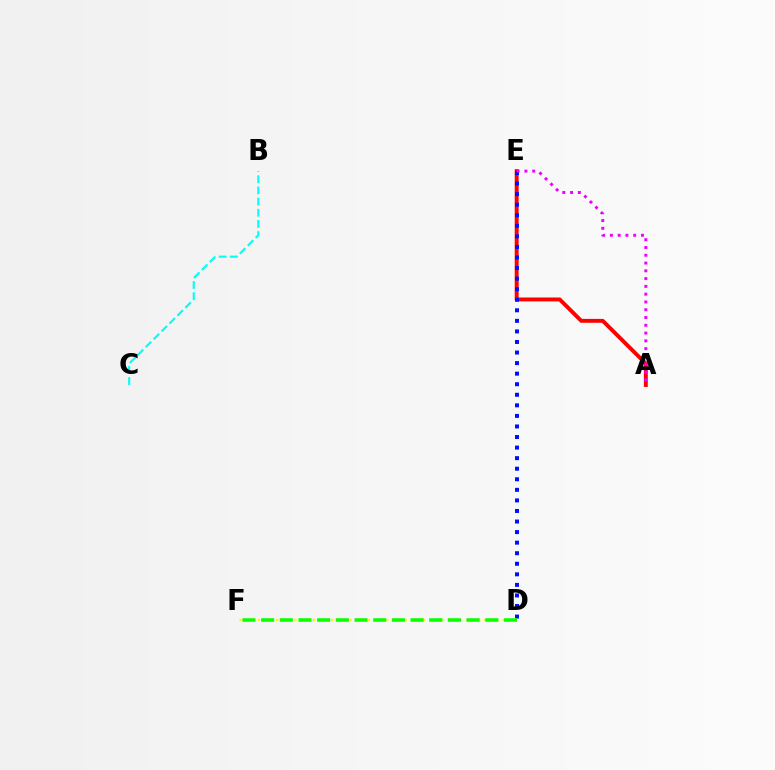{('A', 'E'): [{'color': '#ff0000', 'line_style': 'solid', 'thickness': 2.81}, {'color': '#ee00ff', 'line_style': 'dotted', 'thickness': 2.11}], ('D', 'E'): [{'color': '#0010ff', 'line_style': 'dotted', 'thickness': 2.87}], ('D', 'F'): [{'color': '#fcf500', 'line_style': 'dotted', 'thickness': 1.66}, {'color': '#08ff00', 'line_style': 'dashed', 'thickness': 2.54}], ('B', 'C'): [{'color': '#00fff6', 'line_style': 'dashed', 'thickness': 1.52}]}